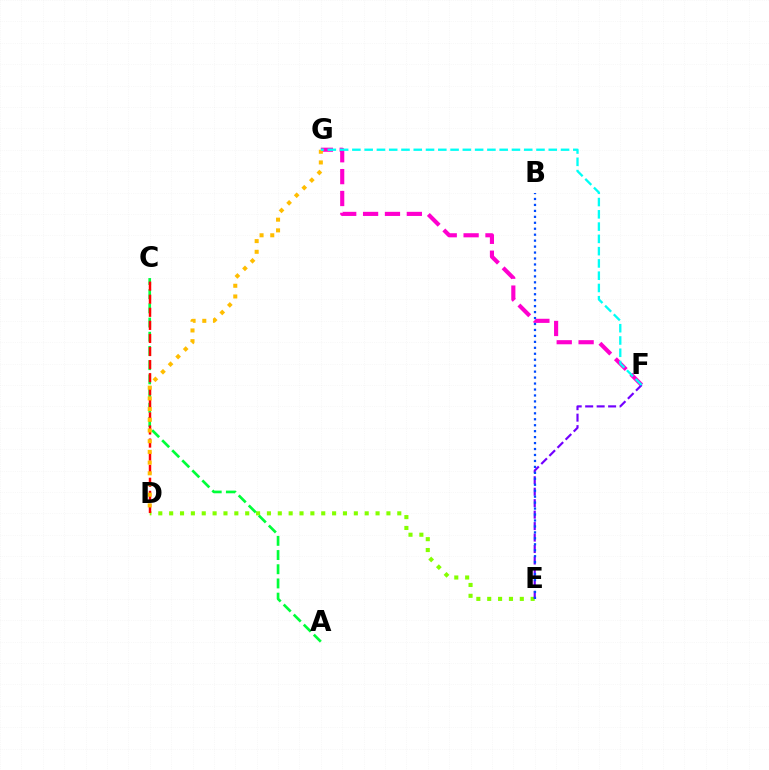{('F', 'G'): [{'color': '#ff00cf', 'line_style': 'dashed', 'thickness': 2.97}, {'color': '#00fff6', 'line_style': 'dashed', 'thickness': 1.67}], ('D', 'E'): [{'color': '#84ff00', 'line_style': 'dotted', 'thickness': 2.95}], ('E', 'F'): [{'color': '#7200ff', 'line_style': 'dashed', 'thickness': 1.56}], ('A', 'C'): [{'color': '#00ff39', 'line_style': 'dashed', 'thickness': 1.93}], ('C', 'D'): [{'color': '#ff0000', 'line_style': 'dashed', 'thickness': 1.78}], ('B', 'E'): [{'color': '#004bff', 'line_style': 'dotted', 'thickness': 1.62}], ('D', 'G'): [{'color': '#ffbd00', 'line_style': 'dotted', 'thickness': 2.91}]}